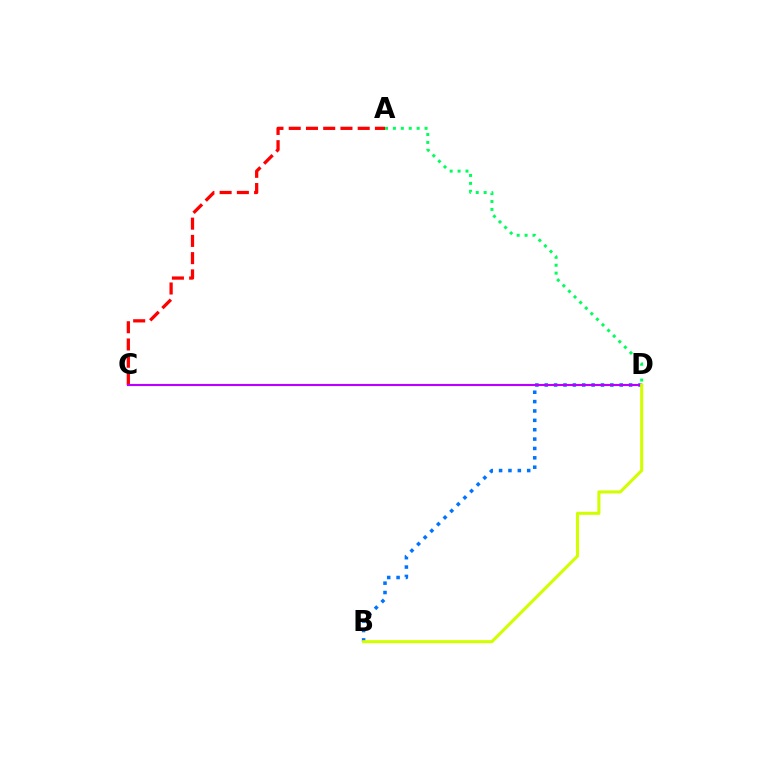{('B', 'D'): [{'color': '#0074ff', 'line_style': 'dotted', 'thickness': 2.55}, {'color': '#d1ff00', 'line_style': 'solid', 'thickness': 2.21}], ('A', 'C'): [{'color': '#ff0000', 'line_style': 'dashed', 'thickness': 2.34}], ('C', 'D'): [{'color': '#b900ff', 'line_style': 'solid', 'thickness': 1.54}], ('A', 'D'): [{'color': '#00ff5c', 'line_style': 'dotted', 'thickness': 2.15}]}